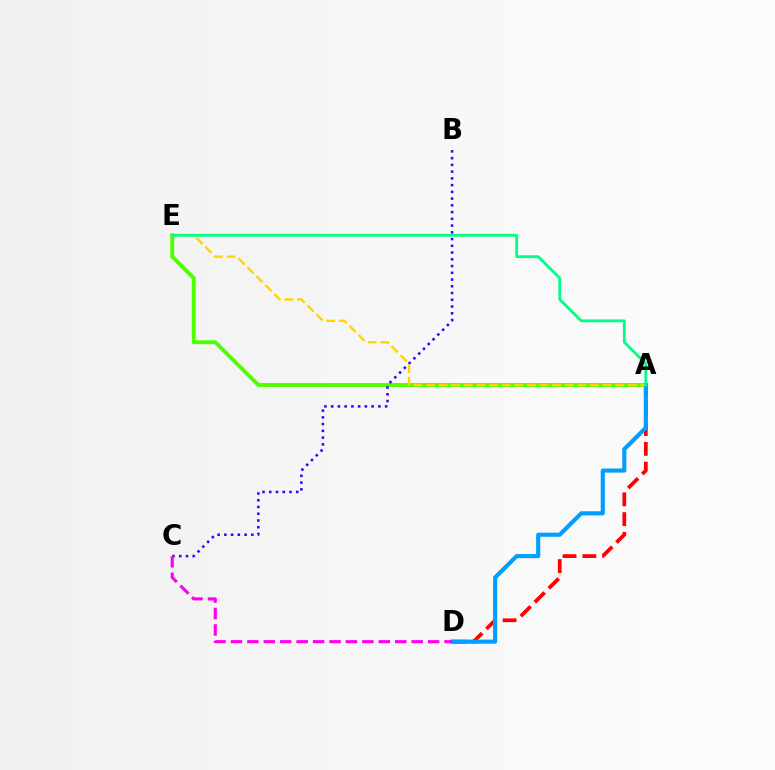{('A', 'D'): [{'color': '#ff0000', 'line_style': 'dashed', 'thickness': 2.69}, {'color': '#009eff', 'line_style': 'solid', 'thickness': 2.97}], ('A', 'E'): [{'color': '#4fff00', 'line_style': 'solid', 'thickness': 2.81}, {'color': '#ffd500', 'line_style': 'dashed', 'thickness': 1.71}, {'color': '#00ff86', 'line_style': 'solid', 'thickness': 2.03}], ('B', 'C'): [{'color': '#3700ff', 'line_style': 'dotted', 'thickness': 1.83}], ('C', 'D'): [{'color': '#ff00ed', 'line_style': 'dashed', 'thickness': 2.23}]}